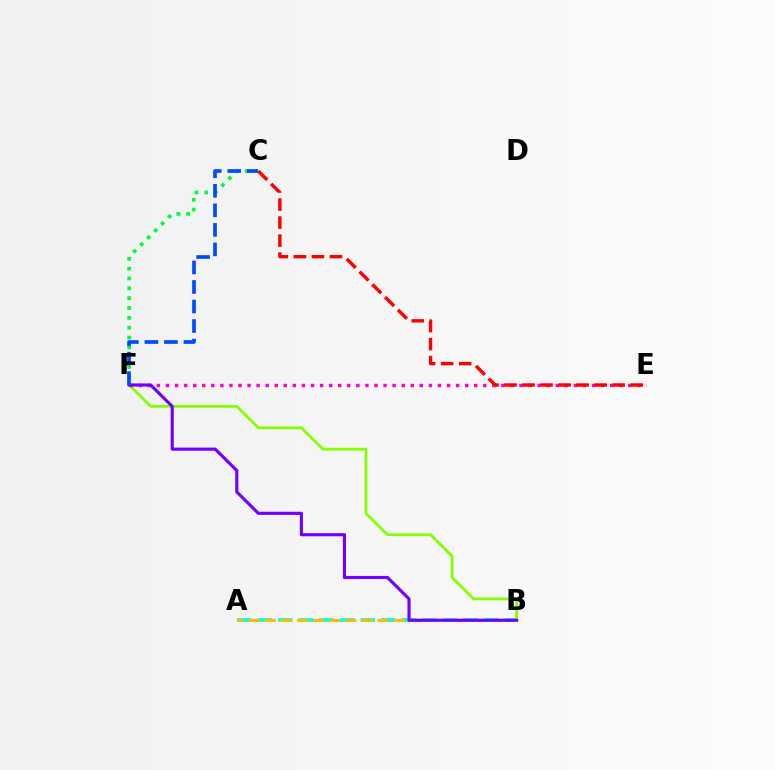{('A', 'B'): [{'color': '#00fff6', 'line_style': 'dashed', 'thickness': 2.8}, {'color': '#ffbd00', 'line_style': 'dashed', 'thickness': 2.19}], ('C', 'F'): [{'color': '#00ff39', 'line_style': 'dotted', 'thickness': 2.68}, {'color': '#004bff', 'line_style': 'dashed', 'thickness': 2.65}], ('B', 'F'): [{'color': '#84ff00', 'line_style': 'solid', 'thickness': 1.99}, {'color': '#7200ff', 'line_style': 'solid', 'thickness': 2.25}], ('E', 'F'): [{'color': '#ff00cf', 'line_style': 'dotted', 'thickness': 2.46}], ('C', 'E'): [{'color': '#ff0000', 'line_style': 'dashed', 'thickness': 2.45}]}